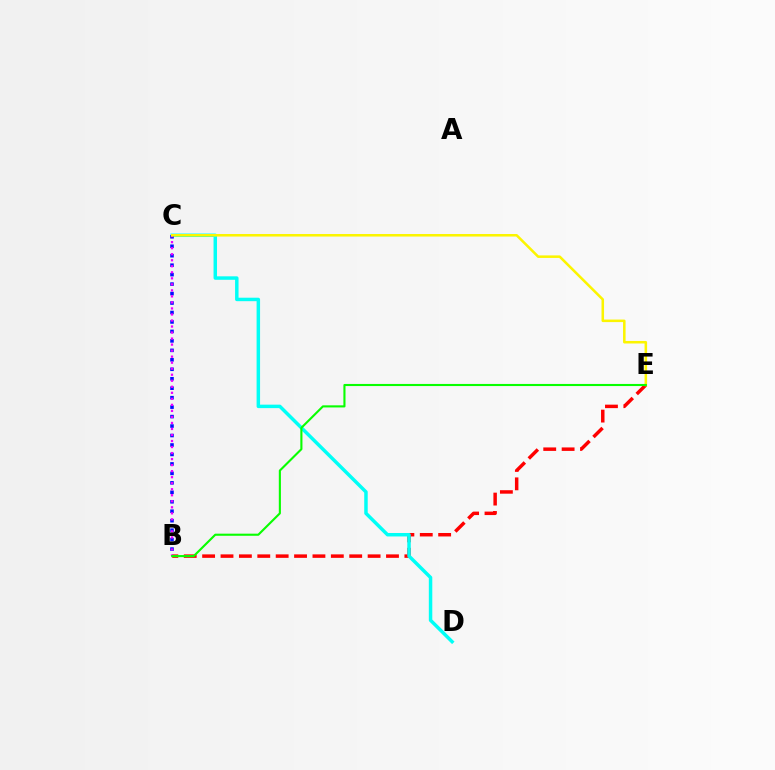{('B', 'E'): [{'color': '#ff0000', 'line_style': 'dashed', 'thickness': 2.5}, {'color': '#08ff00', 'line_style': 'solid', 'thickness': 1.52}], ('C', 'D'): [{'color': '#00fff6', 'line_style': 'solid', 'thickness': 2.5}], ('B', 'C'): [{'color': '#0010ff', 'line_style': 'dotted', 'thickness': 2.57}, {'color': '#ee00ff', 'line_style': 'dotted', 'thickness': 1.64}], ('C', 'E'): [{'color': '#fcf500', 'line_style': 'solid', 'thickness': 1.83}]}